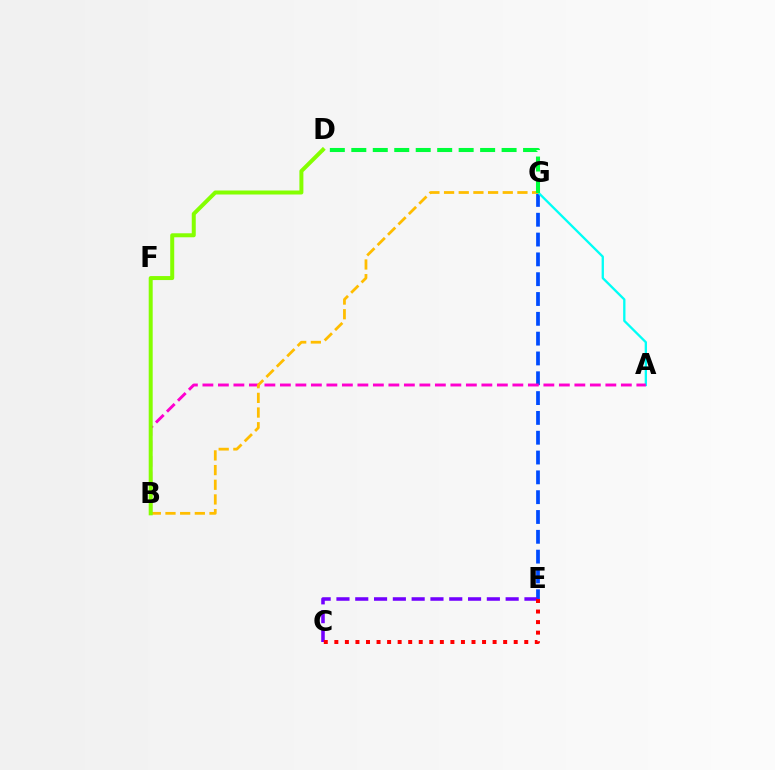{('E', 'G'): [{'color': '#004bff', 'line_style': 'dashed', 'thickness': 2.69}], ('C', 'E'): [{'color': '#7200ff', 'line_style': 'dashed', 'thickness': 2.55}, {'color': '#ff0000', 'line_style': 'dotted', 'thickness': 2.87}], ('A', 'G'): [{'color': '#00fff6', 'line_style': 'solid', 'thickness': 1.67}], ('A', 'B'): [{'color': '#ff00cf', 'line_style': 'dashed', 'thickness': 2.11}], ('B', 'G'): [{'color': '#ffbd00', 'line_style': 'dashed', 'thickness': 1.99}], ('D', 'G'): [{'color': '#00ff39', 'line_style': 'dashed', 'thickness': 2.92}], ('B', 'D'): [{'color': '#84ff00', 'line_style': 'solid', 'thickness': 2.88}]}